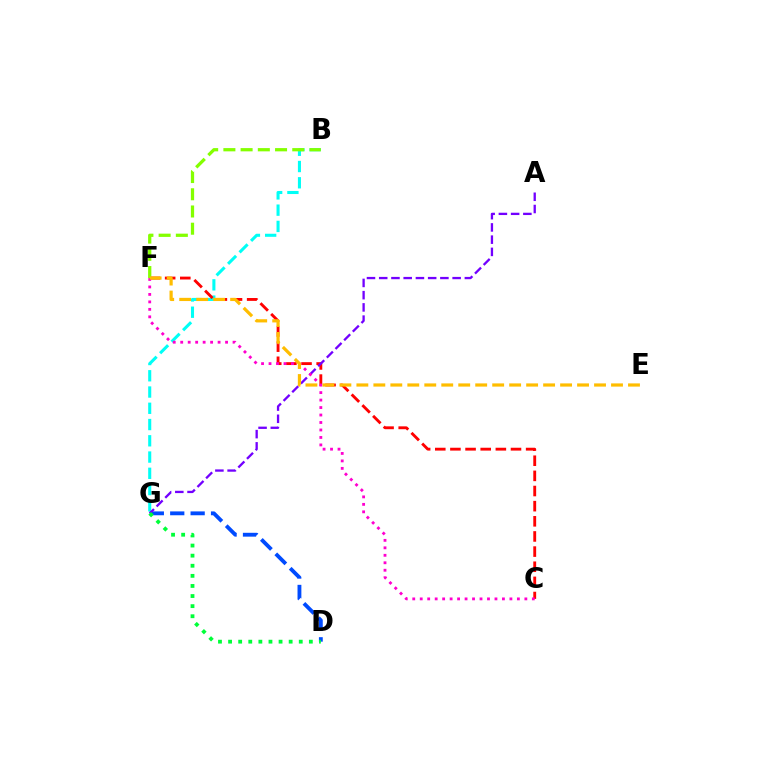{('B', 'G'): [{'color': '#00fff6', 'line_style': 'dashed', 'thickness': 2.21}], ('D', 'G'): [{'color': '#004bff', 'line_style': 'dashed', 'thickness': 2.77}, {'color': '#00ff39', 'line_style': 'dotted', 'thickness': 2.74}], ('C', 'F'): [{'color': '#ff0000', 'line_style': 'dashed', 'thickness': 2.06}, {'color': '#ff00cf', 'line_style': 'dotted', 'thickness': 2.03}], ('B', 'F'): [{'color': '#84ff00', 'line_style': 'dashed', 'thickness': 2.34}], ('A', 'G'): [{'color': '#7200ff', 'line_style': 'dashed', 'thickness': 1.66}], ('E', 'F'): [{'color': '#ffbd00', 'line_style': 'dashed', 'thickness': 2.31}]}